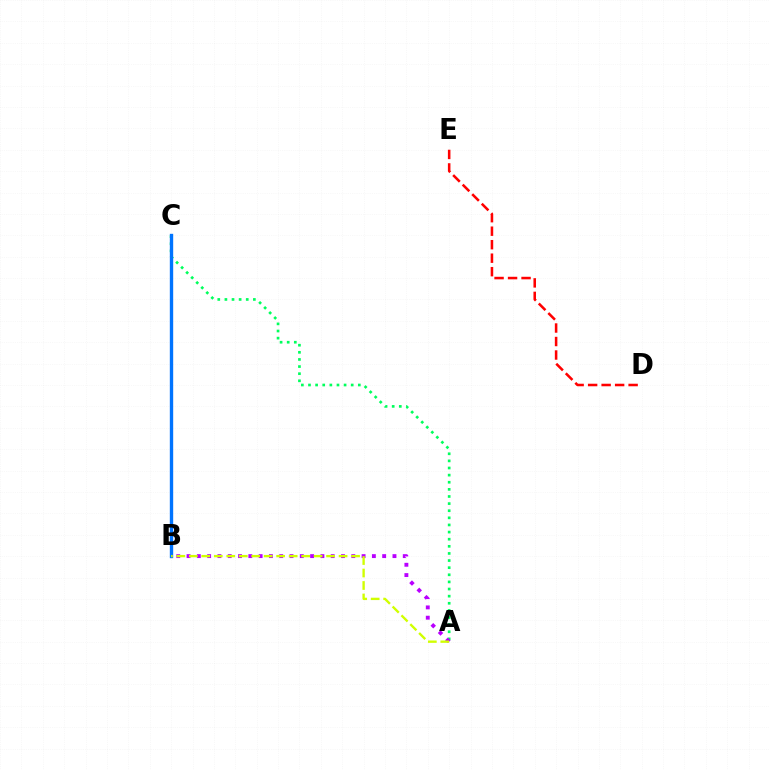{('A', 'C'): [{'color': '#00ff5c', 'line_style': 'dotted', 'thickness': 1.93}], ('A', 'B'): [{'color': '#b900ff', 'line_style': 'dotted', 'thickness': 2.8}, {'color': '#d1ff00', 'line_style': 'dashed', 'thickness': 1.7}], ('B', 'C'): [{'color': '#0074ff', 'line_style': 'solid', 'thickness': 2.42}], ('D', 'E'): [{'color': '#ff0000', 'line_style': 'dashed', 'thickness': 1.83}]}